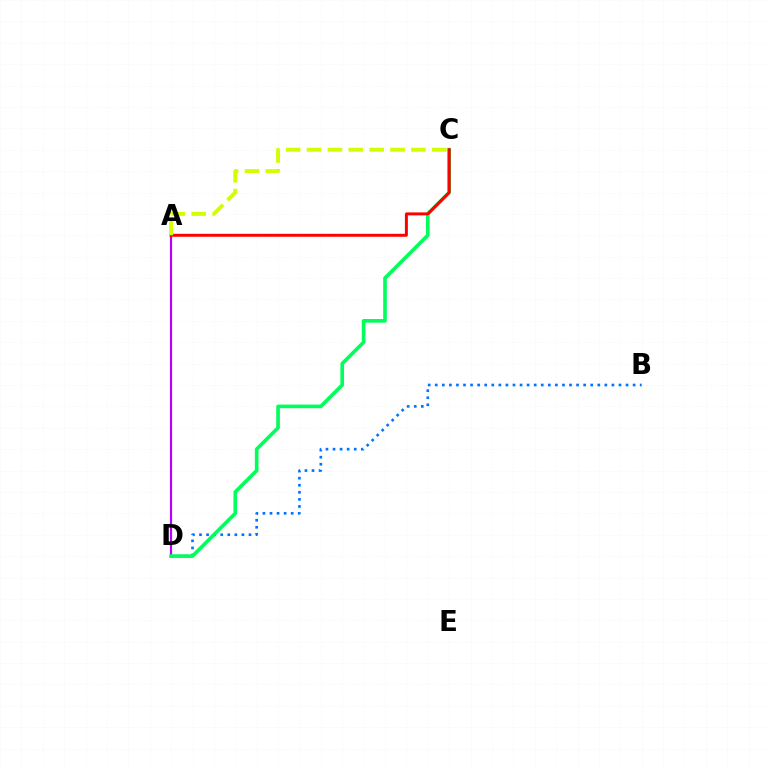{('A', 'D'): [{'color': '#b900ff', 'line_style': 'solid', 'thickness': 1.56}], ('B', 'D'): [{'color': '#0074ff', 'line_style': 'dotted', 'thickness': 1.92}], ('C', 'D'): [{'color': '#00ff5c', 'line_style': 'solid', 'thickness': 2.62}], ('A', 'C'): [{'color': '#ff0000', 'line_style': 'solid', 'thickness': 2.14}, {'color': '#d1ff00', 'line_style': 'dashed', 'thickness': 2.83}]}